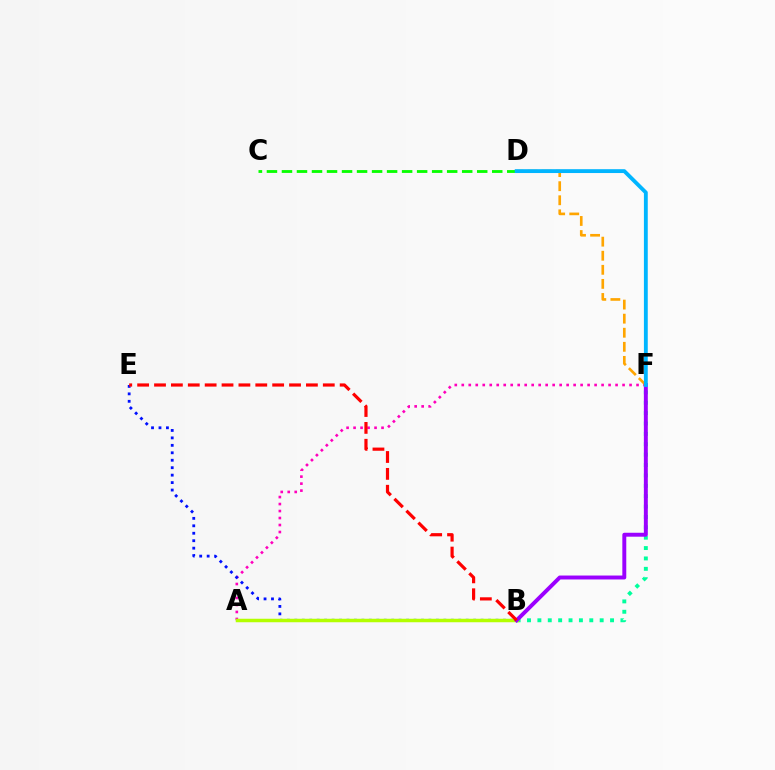{('A', 'F'): [{'color': '#ff00bd', 'line_style': 'dotted', 'thickness': 1.9}], ('B', 'F'): [{'color': '#00ff9d', 'line_style': 'dotted', 'thickness': 2.82}, {'color': '#9b00ff', 'line_style': 'solid', 'thickness': 2.83}], ('D', 'F'): [{'color': '#ffa500', 'line_style': 'dashed', 'thickness': 1.91}, {'color': '#00b5ff', 'line_style': 'solid', 'thickness': 2.77}], ('B', 'E'): [{'color': '#0010ff', 'line_style': 'dotted', 'thickness': 2.02}, {'color': '#ff0000', 'line_style': 'dashed', 'thickness': 2.29}], ('A', 'B'): [{'color': '#b3ff00', 'line_style': 'solid', 'thickness': 2.51}], ('C', 'D'): [{'color': '#08ff00', 'line_style': 'dashed', 'thickness': 2.04}]}